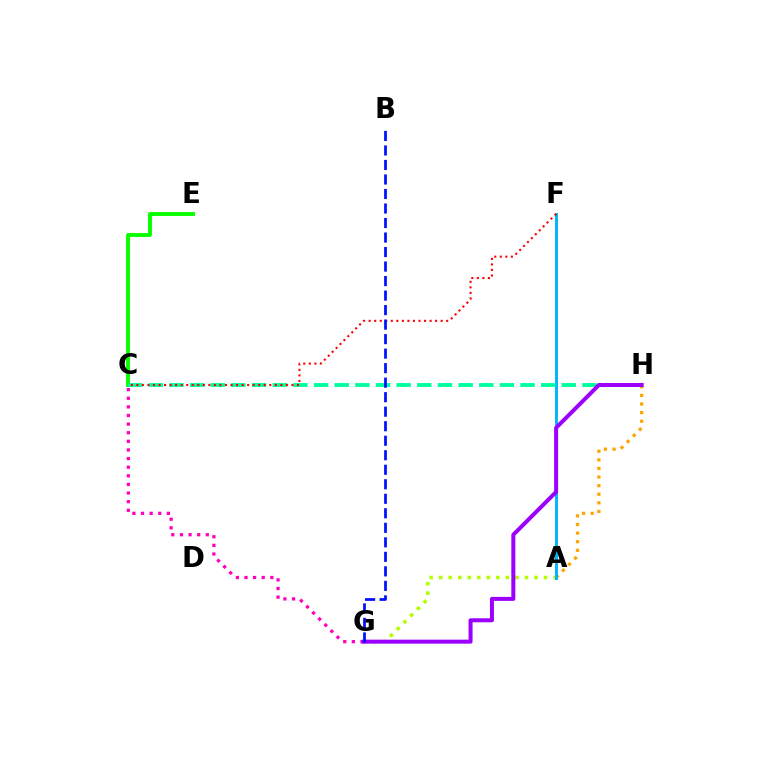{('A', 'G'): [{'color': '#b3ff00', 'line_style': 'dotted', 'thickness': 2.59}], ('A', 'H'): [{'color': '#ffa500', 'line_style': 'dotted', 'thickness': 2.34}], ('C', 'E'): [{'color': '#08ff00', 'line_style': 'solid', 'thickness': 2.8}], ('A', 'F'): [{'color': '#00b5ff', 'line_style': 'solid', 'thickness': 2.11}], ('C', 'G'): [{'color': '#ff00bd', 'line_style': 'dotted', 'thickness': 2.34}], ('C', 'H'): [{'color': '#00ff9d', 'line_style': 'dashed', 'thickness': 2.81}], ('C', 'F'): [{'color': '#ff0000', 'line_style': 'dotted', 'thickness': 1.5}], ('G', 'H'): [{'color': '#9b00ff', 'line_style': 'solid', 'thickness': 2.88}], ('B', 'G'): [{'color': '#0010ff', 'line_style': 'dashed', 'thickness': 1.97}]}